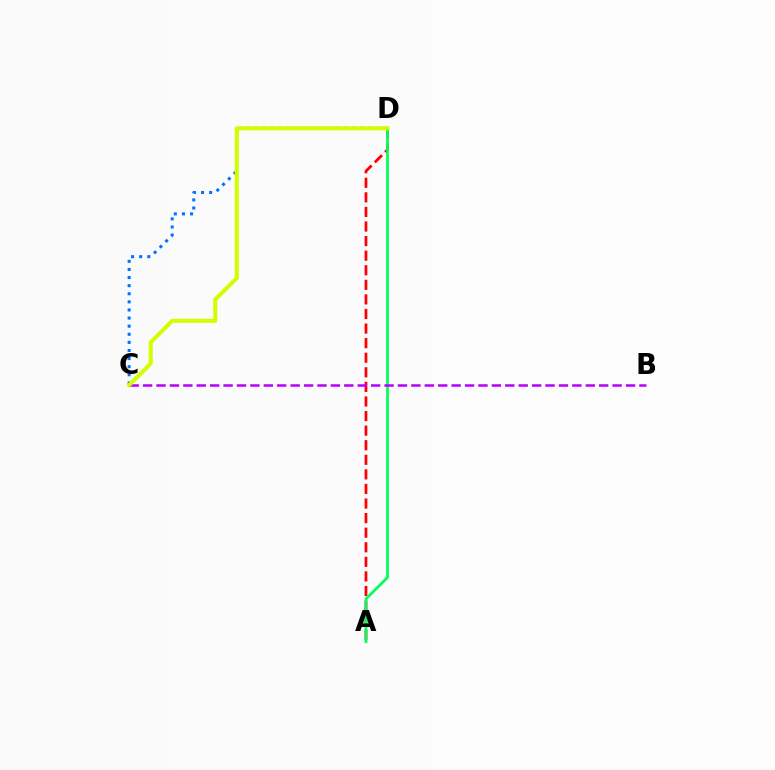{('C', 'D'): [{'color': '#0074ff', 'line_style': 'dotted', 'thickness': 2.2}, {'color': '#d1ff00', 'line_style': 'solid', 'thickness': 2.91}], ('A', 'D'): [{'color': '#ff0000', 'line_style': 'dashed', 'thickness': 1.98}, {'color': '#00ff5c', 'line_style': 'solid', 'thickness': 1.98}], ('B', 'C'): [{'color': '#b900ff', 'line_style': 'dashed', 'thickness': 1.82}]}